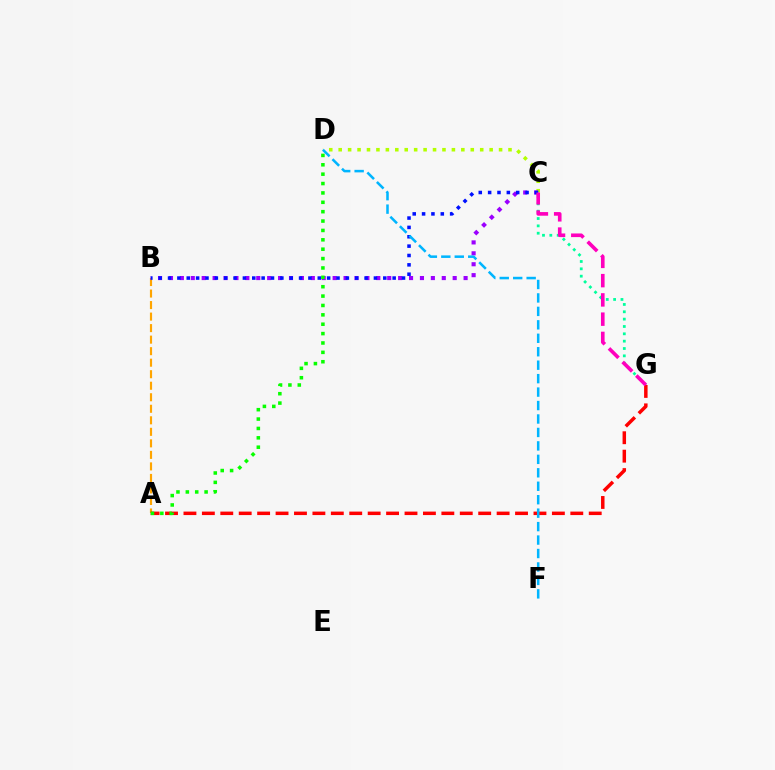{('A', 'B'): [{'color': '#ffa500', 'line_style': 'dashed', 'thickness': 1.57}], ('C', 'G'): [{'color': '#00ff9d', 'line_style': 'dotted', 'thickness': 2.0}, {'color': '#ff00bd', 'line_style': 'dashed', 'thickness': 2.62}], ('C', 'D'): [{'color': '#b3ff00', 'line_style': 'dotted', 'thickness': 2.56}], ('B', 'C'): [{'color': '#9b00ff', 'line_style': 'dotted', 'thickness': 2.96}, {'color': '#0010ff', 'line_style': 'dotted', 'thickness': 2.54}], ('A', 'G'): [{'color': '#ff0000', 'line_style': 'dashed', 'thickness': 2.5}], ('A', 'D'): [{'color': '#08ff00', 'line_style': 'dotted', 'thickness': 2.55}], ('D', 'F'): [{'color': '#00b5ff', 'line_style': 'dashed', 'thickness': 1.83}]}